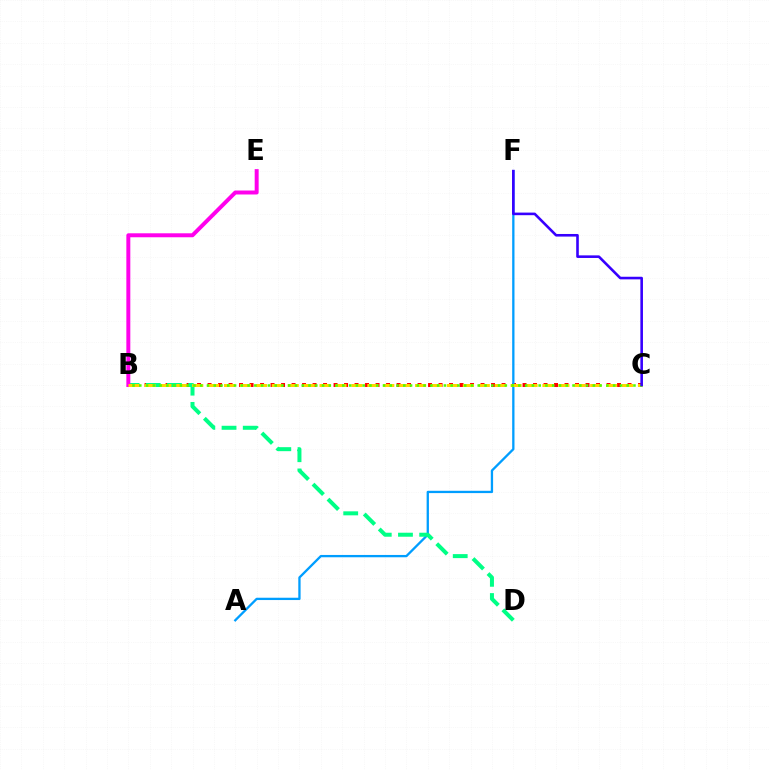{('B', 'C'): [{'color': '#ff0000', 'line_style': 'dotted', 'thickness': 2.85}, {'color': '#ffd500', 'line_style': 'dashed', 'thickness': 2.16}, {'color': '#4fff00', 'line_style': 'dotted', 'thickness': 1.84}], ('A', 'F'): [{'color': '#009eff', 'line_style': 'solid', 'thickness': 1.66}], ('B', 'D'): [{'color': '#00ff86', 'line_style': 'dashed', 'thickness': 2.88}], ('B', 'E'): [{'color': '#ff00ed', 'line_style': 'solid', 'thickness': 2.86}], ('C', 'F'): [{'color': '#3700ff', 'line_style': 'solid', 'thickness': 1.87}]}